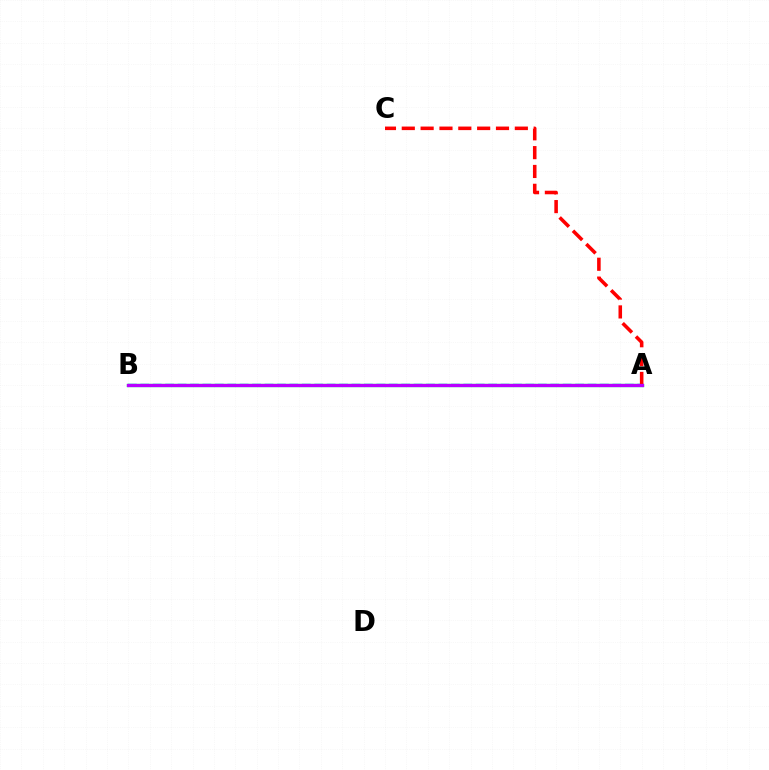{('A', 'B'): [{'color': '#0074ff', 'line_style': 'dashed', 'thickness': 1.69}, {'color': '#00ff5c', 'line_style': 'solid', 'thickness': 2.41}, {'color': '#d1ff00', 'line_style': 'dashed', 'thickness': 1.88}, {'color': '#b900ff', 'line_style': 'solid', 'thickness': 2.32}], ('A', 'C'): [{'color': '#ff0000', 'line_style': 'dashed', 'thickness': 2.56}]}